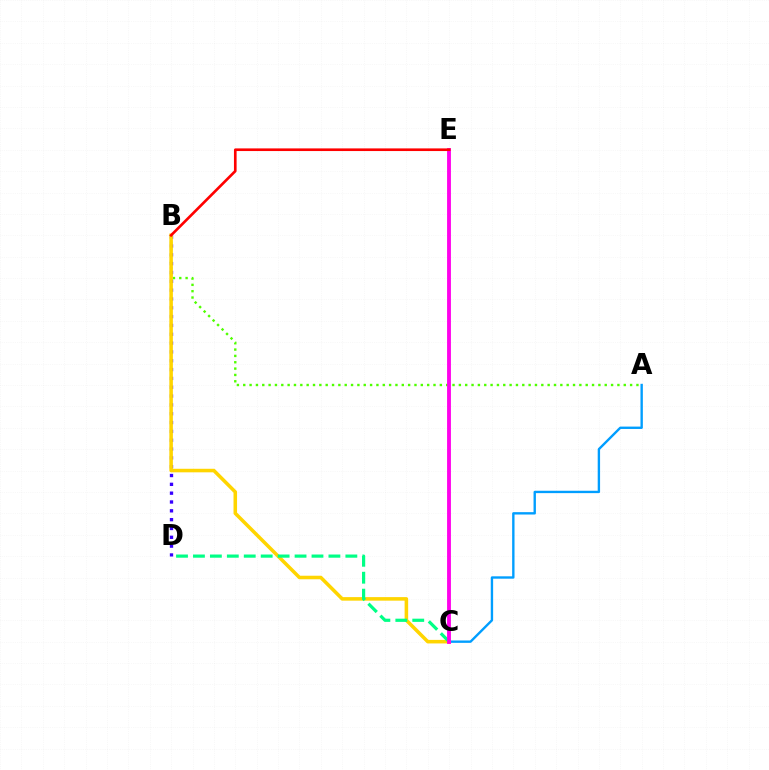{('A', 'C'): [{'color': '#009eff', 'line_style': 'solid', 'thickness': 1.71}], ('A', 'B'): [{'color': '#4fff00', 'line_style': 'dotted', 'thickness': 1.72}], ('B', 'D'): [{'color': '#3700ff', 'line_style': 'dotted', 'thickness': 2.4}], ('B', 'C'): [{'color': '#ffd500', 'line_style': 'solid', 'thickness': 2.55}], ('C', 'D'): [{'color': '#00ff86', 'line_style': 'dashed', 'thickness': 2.3}], ('C', 'E'): [{'color': '#ff00ed', 'line_style': 'solid', 'thickness': 2.77}], ('B', 'E'): [{'color': '#ff0000', 'line_style': 'solid', 'thickness': 1.91}]}